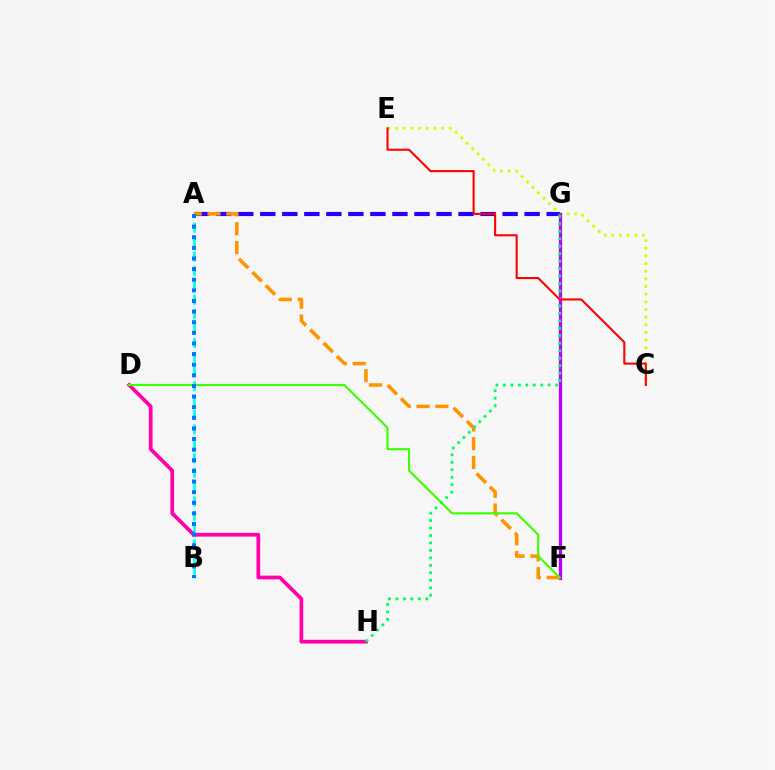{('A', 'G'): [{'color': '#2500ff', 'line_style': 'dashed', 'thickness': 2.99}], ('A', 'B'): [{'color': '#00fff6', 'line_style': 'dashed', 'thickness': 1.96}, {'color': '#0074ff', 'line_style': 'dotted', 'thickness': 2.89}], ('D', 'H'): [{'color': '#ff00ac', 'line_style': 'solid', 'thickness': 2.68}], ('C', 'E'): [{'color': '#d1ff00', 'line_style': 'dotted', 'thickness': 2.08}, {'color': '#ff0000', 'line_style': 'solid', 'thickness': 1.5}], ('F', 'G'): [{'color': '#b900ff', 'line_style': 'solid', 'thickness': 2.34}], ('A', 'F'): [{'color': '#ff9400', 'line_style': 'dashed', 'thickness': 2.56}], ('D', 'F'): [{'color': '#3dff00', 'line_style': 'solid', 'thickness': 1.54}], ('G', 'H'): [{'color': '#00ff5c', 'line_style': 'dotted', 'thickness': 2.03}]}